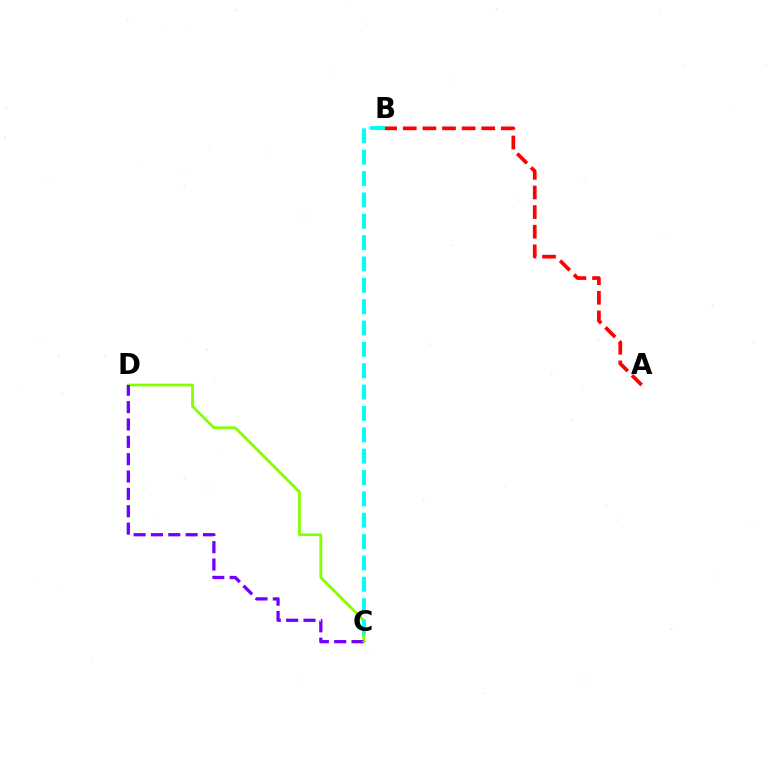{('C', 'D'): [{'color': '#84ff00', 'line_style': 'solid', 'thickness': 2.0}, {'color': '#7200ff', 'line_style': 'dashed', 'thickness': 2.36}], ('A', 'B'): [{'color': '#ff0000', 'line_style': 'dashed', 'thickness': 2.67}], ('B', 'C'): [{'color': '#00fff6', 'line_style': 'dashed', 'thickness': 2.9}]}